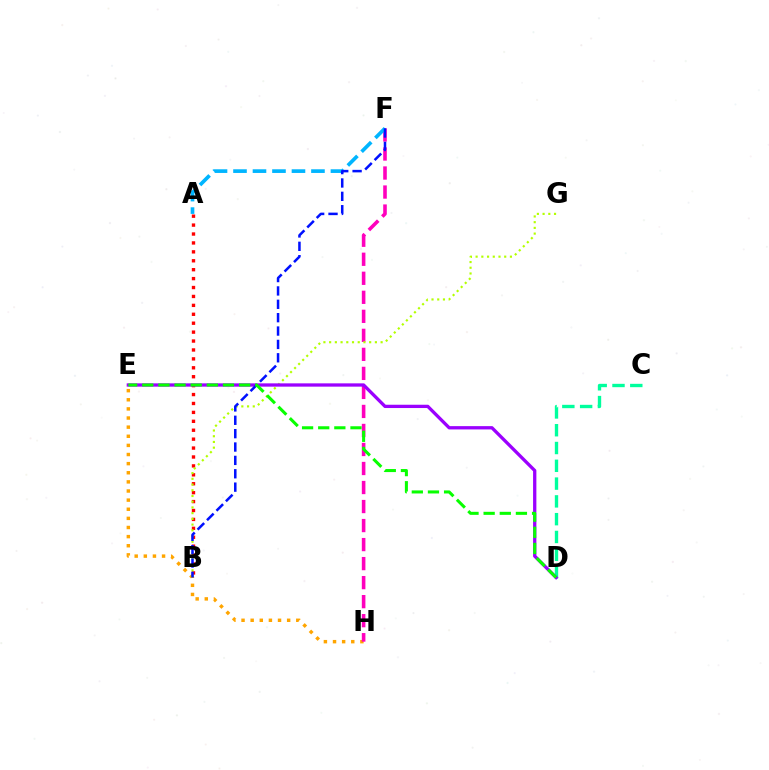{('E', 'H'): [{'color': '#ffa500', 'line_style': 'dotted', 'thickness': 2.48}], ('C', 'D'): [{'color': '#00ff9d', 'line_style': 'dashed', 'thickness': 2.42}], ('F', 'H'): [{'color': '#ff00bd', 'line_style': 'dashed', 'thickness': 2.58}], ('A', 'F'): [{'color': '#00b5ff', 'line_style': 'dashed', 'thickness': 2.65}], ('A', 'B'): [{'color': '#ff0000', 'line_style': 'dotted', 'thickness': 2.42}], ('B', 'G'): [{'color': '#b3ff00', 'line_style': 'dotted', 'thickness': 1.55}], ('D', 'E'): [{'color': '#9b00ff', 'line_style': 'solid', 'thickness': 2.38}, {'color': '#08ff00', 'line_style': 'dashed', 'thickness': 2.19}], ('B', 'F'): [{'color': '#0010ff', 'line_style': 'dashed', 'thickness': 1.82}]}